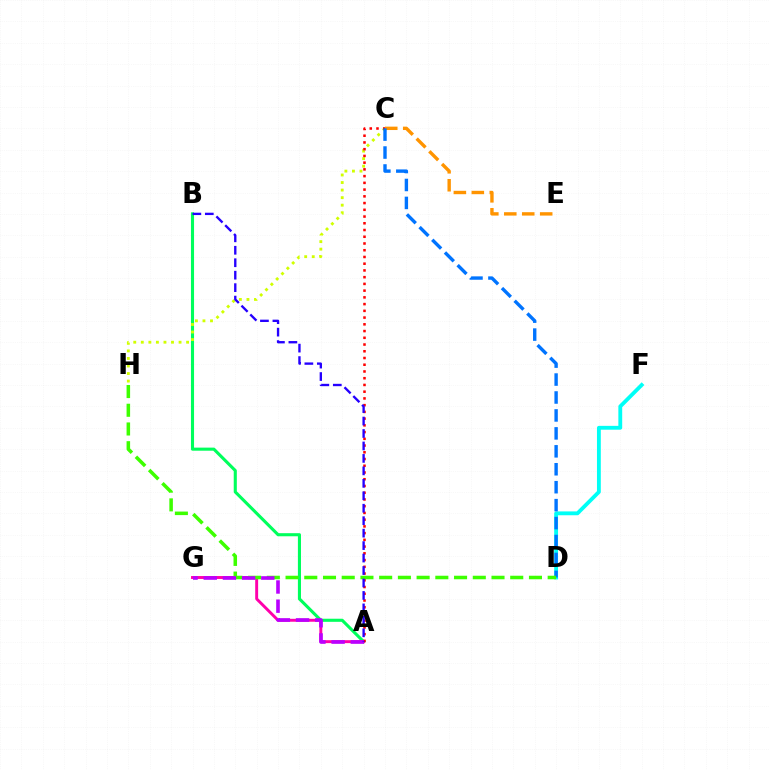{('A', 'B'): [{'color': '#00ff5c', 'line_style': 'solid', 'thickness': 2.23}, {'color': '#2500ff', 'line_style': 'dashed', 'thickness': 1.69}], ('C', 'H'): [{'color': '#d1ff00', 'line_style': 'dotted', 'thickness': 2.05}], ('A', 'G'): [{'color': '#ff00ac', 'line_style': 'solid', 'thickness': 2.11}, {'color': '#b900ff', 'line_style': 'dashed', 'thickness': 2.61}], ('D', 'F'): [{'color': '#00fff6', 'line_style': 'solid', 'thickness': 2.76}], ('A', 'C'): [{'color': '#ff0000', 'line_style': 'dotted', 'thickness': 1.83}], ('C', 'E'): [{'color': '#ff9400', 'line_style': 'dashed', 'thickness': 2.44}], ('C', 'D'): [{'color': '#0074ff', 'line_style': 'dashed', 'thickness': 2.44}], ('D', 'H'): [{'color': '#3dff00', 'line_style': 'dashed', 'thickness': 2.54}]}